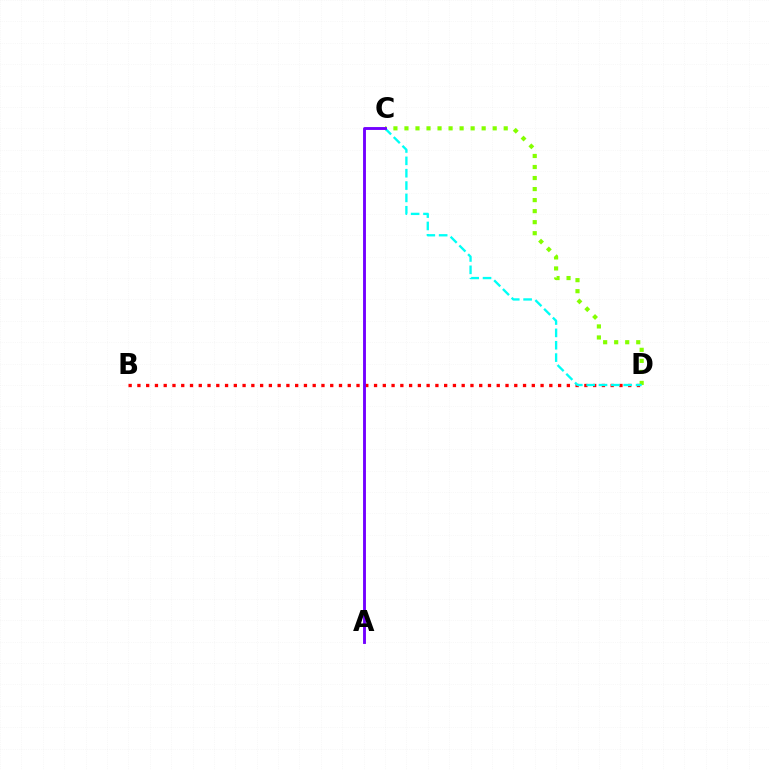{('B', 'D'): [{'color': '#ff0000', 'line_style': 'dotted', 'thickness': 2.38}], ('C', 'D'): [{'color': '#84ff00', 'line_style': 'dotted', 'thickness': 3.0}, {'color': '#00fff6', 'line_style': 'dashed', 'thickness': 1.68}], ('A', 'C'): [{'color': '#7200ff', 'line_style': 'solid', 'thickness': 2.07}]}